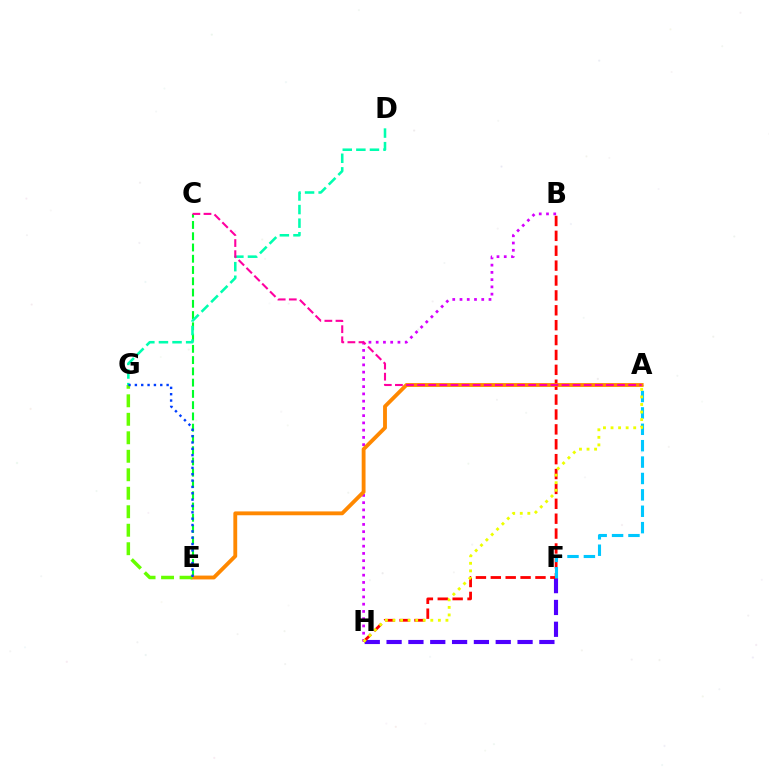{('B', 'H'): [{'color': '#d600ff', 'line_style': 'dotted', 'thickness': 1.97}, {'color': '#ff0000', 'line_style': 'dashed', 'thickness': 2.02}], ('F', 'H'): [{'color': '#4f00ff', 'line_style': 'dashed', 'thickness': 2.97}], ('C', 'E'): [{'color': '#00ff27', 'line_style': 'dashed', 'thickness': 1.53}], ('A', 'F'): [{'color': '#00c7ff', 'line_style': 'dashed', 'thickness': 2.23}], ('A', 'H'): [{'color': '#eeff00', 'line_style': 'dotted', 'thickness': 2.05}], ('A', 'E'): [{'color': '#ff8800', 'line_style': 'solid', 'thickness': 2.77}], ('E', 'G'): [{'color': '#66ff00', 'line_style': 'dashed', 'thickness': 2.51}, {'color': '#003fff', 'line_style': 'dotted', 'thickness': 1.72}], ('D', 'G'): [{'color': '#00ffaf', 'line_style': 'dashed', 'thickness': 1.85}], ('A', 'C'): [{'color': '#ff00a0', 'line_style': 'dashed', 'thickness': 1.51}]}